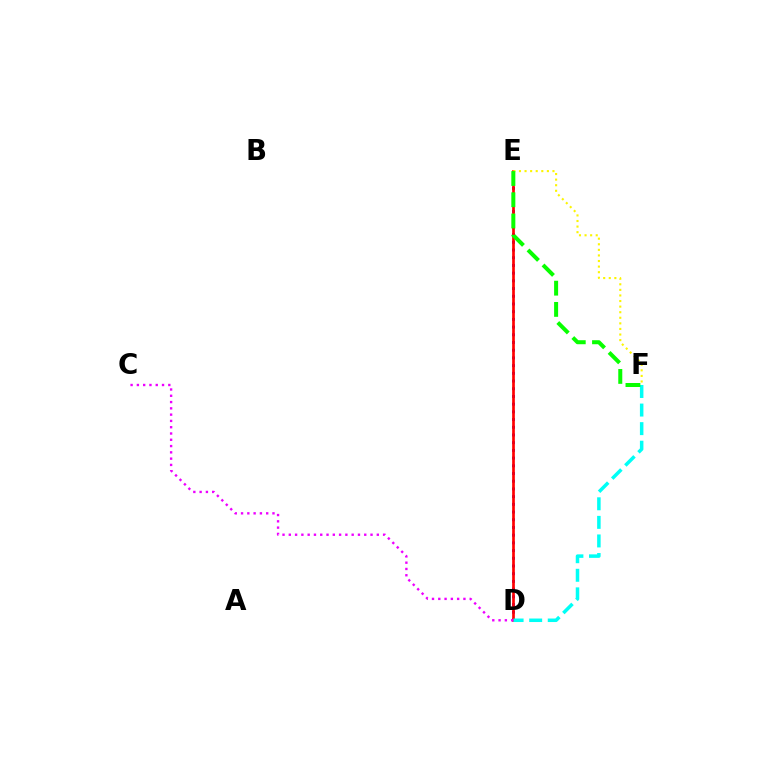{('D', 'E'): [{'color': '#0010ff', 'line_style': 'dotted', 'thickness': 2.09}, {'color': '#ff0000', 'line_style': 'solid', 'thickness': 1.93}], ('D', 'F'): [{'color': '#00fff6', 'line_style': 'dashed', 'thickness': 2.52}], ('E', 'F'): [{'color': '#fcf500', 'line_style': 'dotted', 'thickness': 1.52}, {'color': '#08ff00', 'line_style': 'dashed', 'thickness': 2.88}], ('C', 'D'): [{'color': '#ee00ff', 'line_style': 'dotted', 'thickness': 1.71}]}